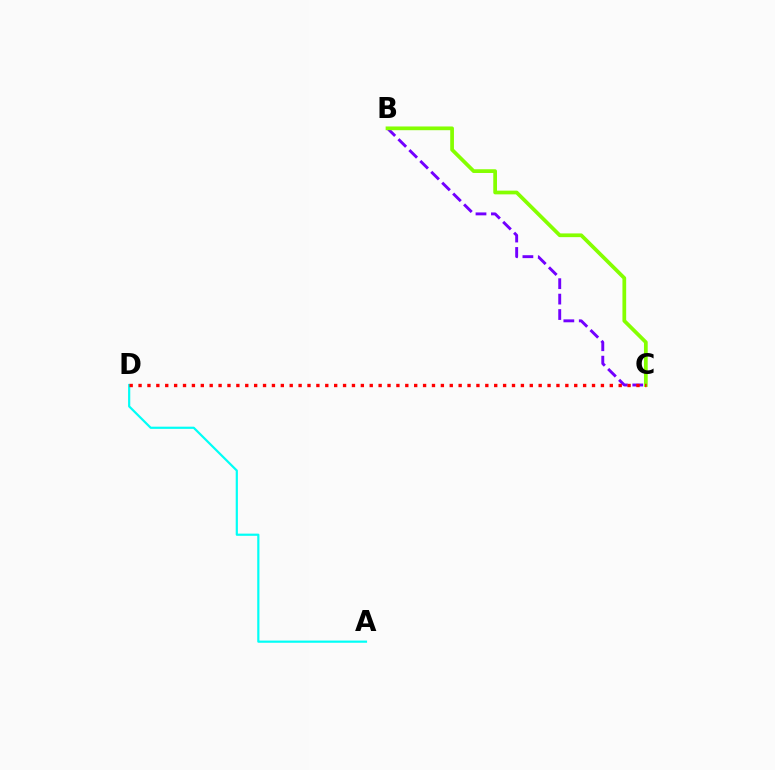{('B', 'C'): [{'color': '#7200ff', 'line_style': 'dashed', 'thickness': 2.1}, {'color': '#84ff00', 'line_style': 'solid', 'thickness': 2.68}], ('A', 'D'): [{'color': '#00fff6', 'line_style': 'solid', 'thickness': 1.58}], ('C', 'D'): [{'color': '#ff0000', 'line_style': 'dotted', 'thickness': 2.42}]}